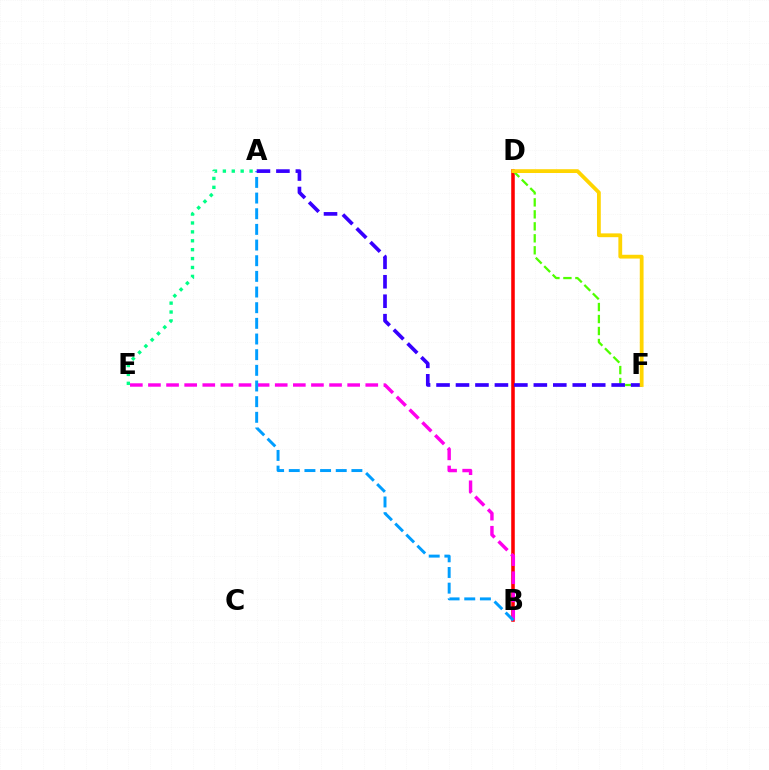{('B', 'D'): [{'color': '#ff0000', 'line_style': 'solid', 'thickness': 2.56}], ('A', 'E'): [{'color': '#00ff86', 'line_style': 'dotted', 'thickness': 2.42}], ('B', 'E'): [{'color': '#ff00ed', 'line_style': 'dashed', 'thickness': 2.46}], ('D', 'F'): [{'color': '#4fff00', 'line_style': 'dashed', 'thickness': 1.63}, {'color': '#ffd500', 'line_style': 'solid', 'thickness': 2.73}], ('A', 'B'): [{'color': '#009eff', 'line_style': 'dashed', 'thickness': 2.13}], ('A', 'F'): [{'color': '#3700ff', 'line_style': 'dashed', 'thickness': 2.64}]}